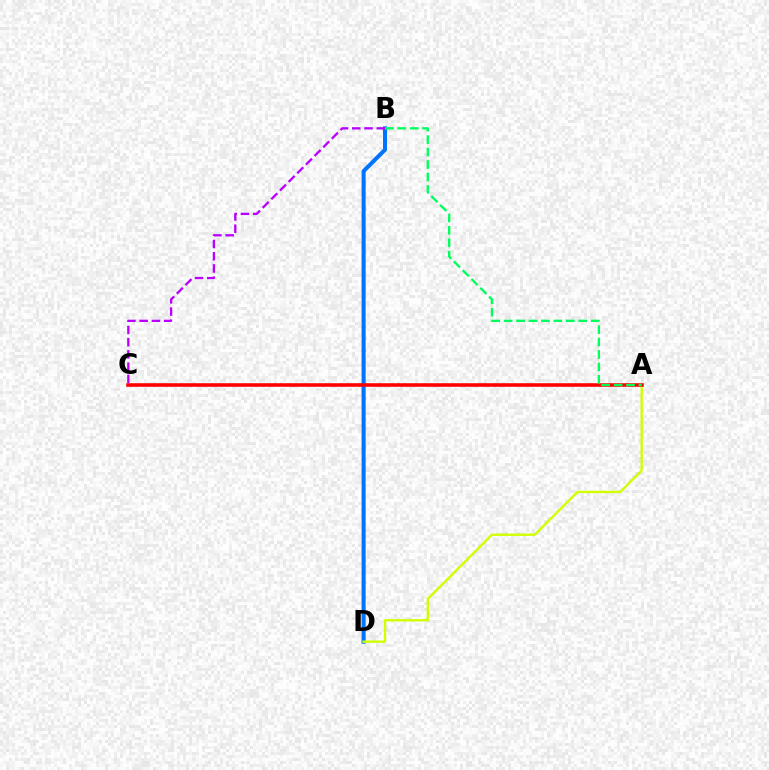{('B', 'D'): [{'color': '#0074ff', 'line_style': 'solid', 'thickness': 2.91}], ('A', 'D'): [{'color': '#d1ff00', 'line_style': 'solid', 'thickness': 1.71}], ('A', 'C'): [{'color': '#ff0000', 'line_style': 'solid', 'thickness': 2.57}], ('B', 'C'): [{'color': '#b900ff', 'line_style': 'dashed', 'thickness': 1.66}], ('A', 'B'): [{'color': '#00ff5c', 'line_style': 'dashed', 'thickness': 1.69}]}